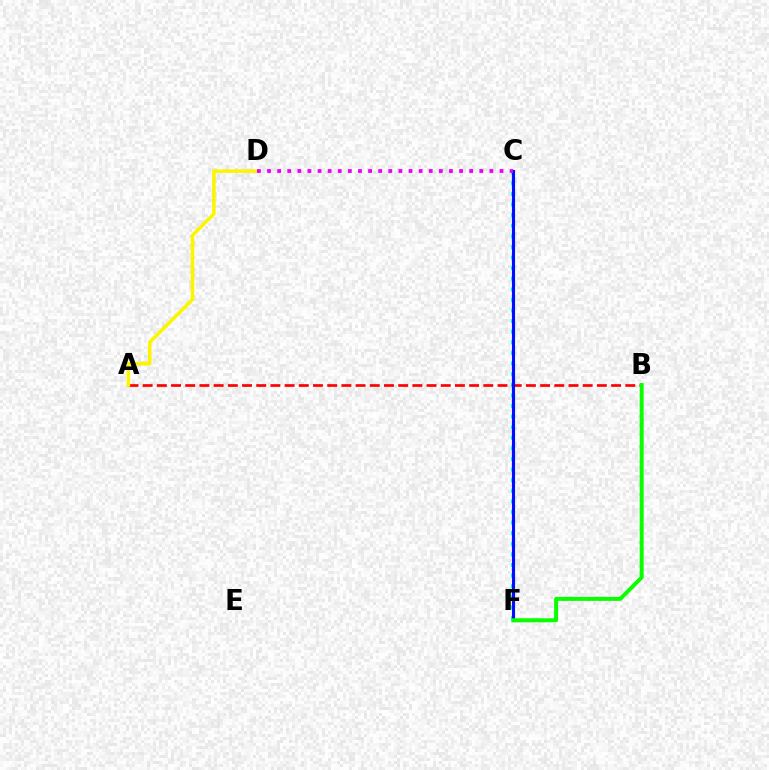{('C', 'F'): [{'color': '#00fff6', 'line_style': 'dotted', 'thickness': 2.88}, {'color': '#0010ff', 'line_style': 'solid', 'thickness': 2.25}], ('A', 'B'): [{'color': '#ff0000', 'line_style': 'dashed', 'thickness': 1.93}], ('A', 'D'): [{'color': '#fcf500', 'line_style': 'solid', 'thickness': 2.55}], ('B', 'F'): [{'color': '#08ff00', 'line_style': 'solid', 'thickness': 2.87}], ('C', 'D'): [{'color': '#ee00ff', 'line_style': 'dotted', 'thickness': 2.75}]}